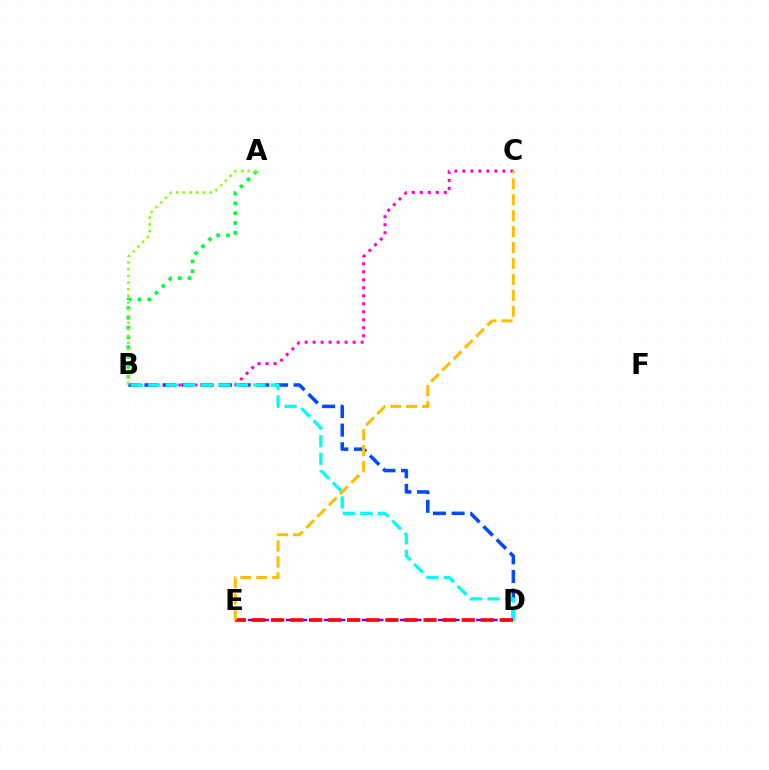{('B', 'C'): [{'color': '#ff00cf', 'line_style': 'dotted', 'thickness': 2.17}], ('B', 'D'): [{'color': '#004bff', 'line_style': 'dashed', 'thickness': 2.53}, {'color': '#00fff6', 'line_style': 'dashed', 'thickness': 2.38}], ('D', 'E'): [{'color': '#7200ff', 'line_style': 'dashed', 'thickness': 1.72}, {'color': '#ff0000', 'line_style': 'dashed', 'thickness': 2.59}], ('A', 'B'): [{'color': '#00ff39', 'line_style': 'dotted', 'thickness': 2.67}, {'color': '#84ff00', 'line_style': 'dotted', 'thickness': 1.82}], ('C', 'E'): [{'color': '#ffbd00', 'line_style': 'dashed', 'thickness': 2.16}]}